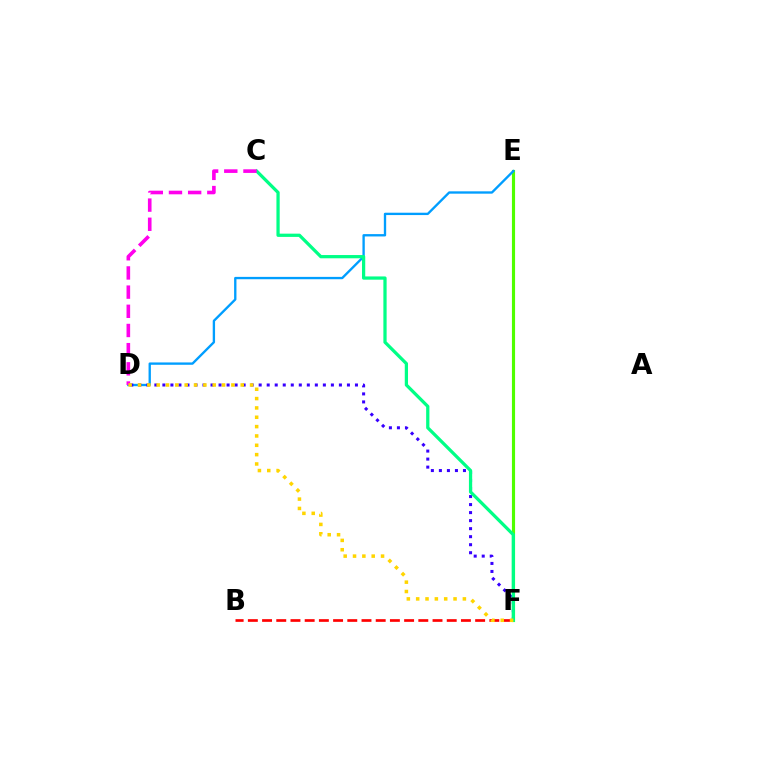{('E', 'F'): [{'color': '#4fff00', 'line_style': 'solid', 'thickness': 2.26}], ('D', 'E'): [{'color': '#009eff', 'line_style': 'solid', 'thickness': 1.69}], ('B', 'F'): [{'color': '#ff0000', 'line_style': 'dashed', 'thickness': 1.93}], ('D', 'F'): [{'color': '#3700ff', 'line_style': 'dotted', 'thickness': 2.18}, {'color': '#ffd500', 'line_style': 'dotted', 'thickness': 2.54}], ('C', 'F'): [{'color': '#00ff86', 'line_style': 'solid', 'thickness': 2.34}], ('C', 'D'): [{'color': '#ff00ed', 'line_style': 'dashed', 'thickness': 2.61}]}